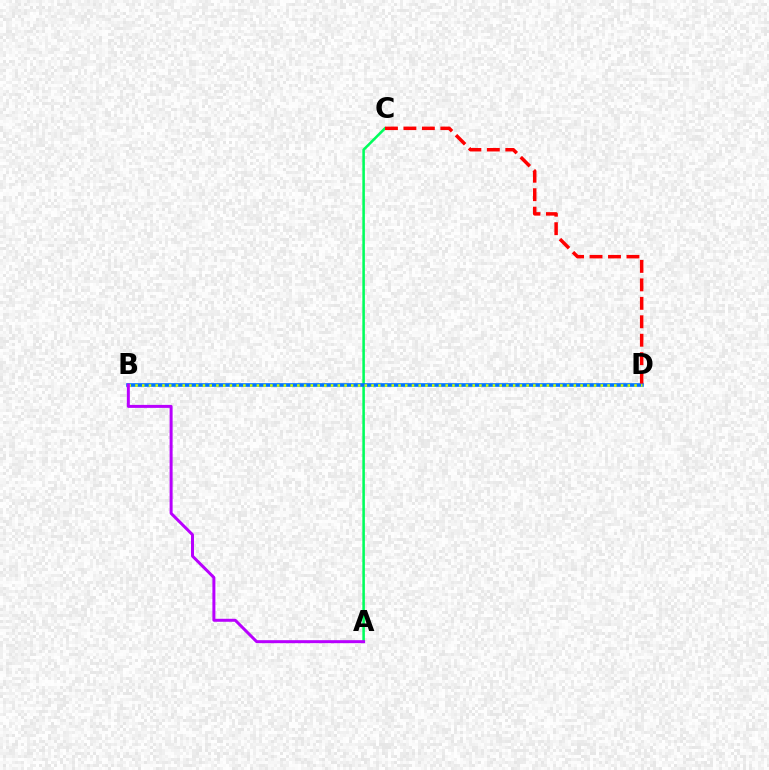{('A', 'C'): [{'color': '#00ff5c', 'line_style': 'solid', 'thickness': 1.84}], ('B', 'D'): [{'color': '#0074ff', 'line_style': 'solid', 'thickness': 2.62}, {'color': '#d1ff00', 'line_style': 'dotted', 'thickness': 1.83}], ('C', 'D'): [{'color': '#ff0000', 'line_style': 'dashed', 'thickness': 2.51}], ('A', 'B'): [{'color': '#b900ff', 'line_style': 'solid', 'thickness': 2.15}]}